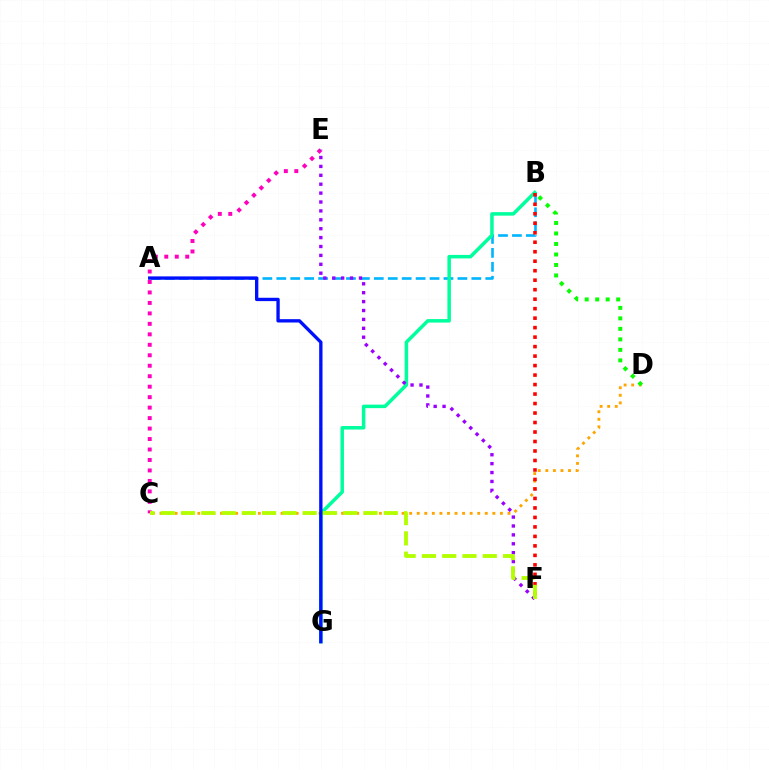{('C', 'E'): [{'color': '#ff00bd', 'line_style': 'dotted', 'thickness': 2.84}], ('C', 'D'): [{'color': '#ffa500', 'line_style': 'dotted', 'thickness': 2.06}], ('A', 'B'): [{'color': '#00b5ff', 'line_style': 'dashed', 'thickness': 1.89}], ('B', 'G'): [{'color': '#00ff9d', 'line_style': 'solid', 'thickness': 2.52}], ('B', 'F'): [{'color': '#ff0000', 'line_style': 'dotted', 'thickness': 2.58}], ('B', 'D'): [{'color': '#08ff00', 'line_style': 'dotted', 'thickness': 2.85}], ('E', 'F'): [{'color': '#9b00ff', 'line_style': 'dotted', 'thickness': 2.42}], ('A', 'G'): [{'color': '#0010ff', 'line_style': 'solid', 'thickness': 2.4}], ('C', 'F'): [{'color': '#b3ff00', 'line_style': 'dashed', 'thickness': 2.76}]}